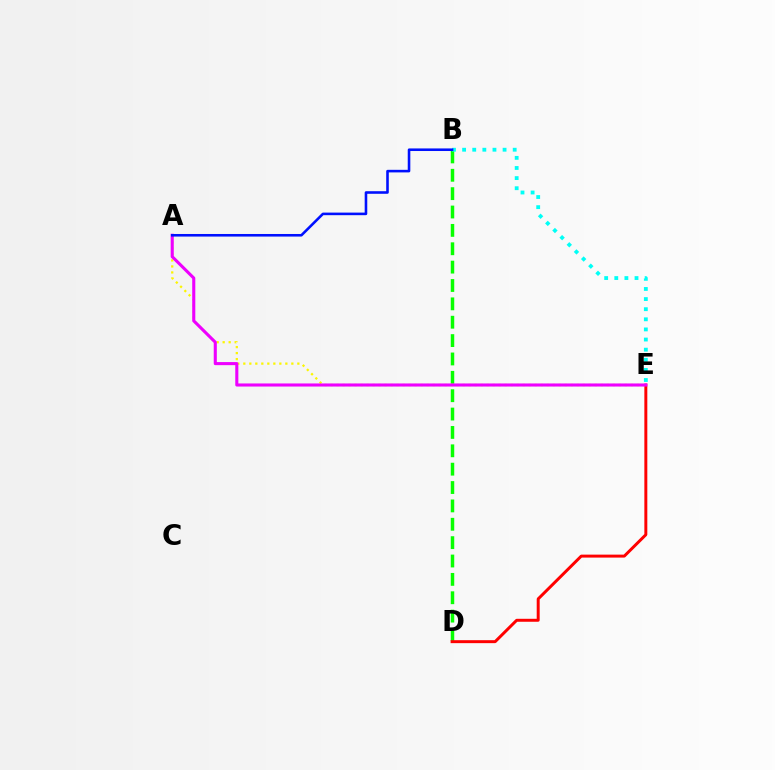{('B', 'D'): [{'color': '#08ff00', 'line_style': 'dashed', 'thickness': 2.5}], ('D', 'E'): [{'color': '#ff0000', 'line_style': 'solid', 'thickness': 2.13}], ('A', 'E'): [{'color': '#fcf500', 'line_style': 'dotted', 'thickness': 1.63}, {'color': '#ee00ff', 'line_style': 'solid', 'thickness': 2.22}], ('B', 'E'): [{'color': '#00fff6', 'line_style': 'dotted', 'thickness': 2.75}], ('A', 'B'): [{'color': '#0010ff', 'line_style': 'solid', 'thickness': 1.86}]}